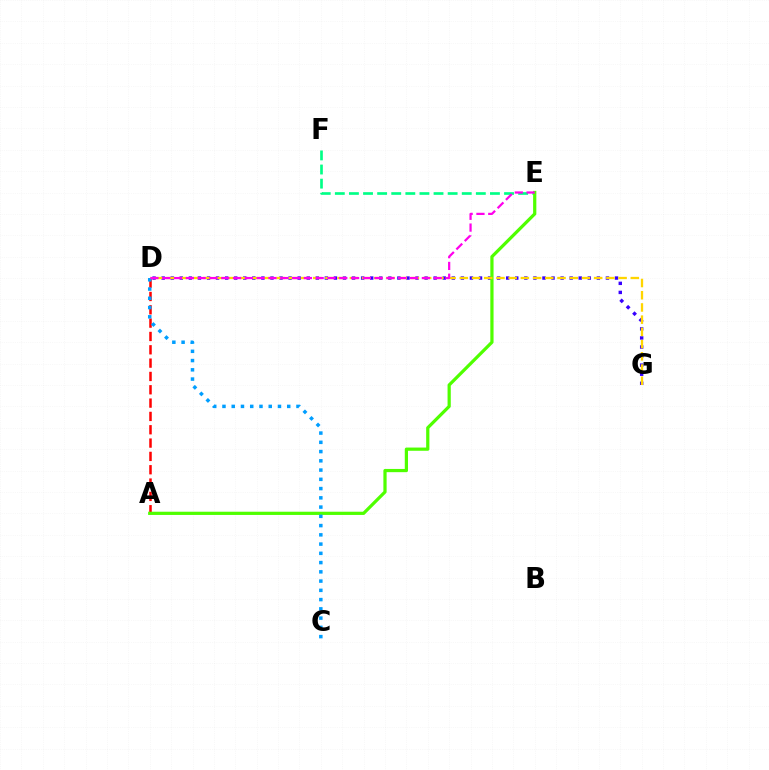{('A', 'D'): [{'color': '#ff0000', 'line_style': 'dashed', 'thickness': 1.81}], ('D', 'G'): [{'color': '#3700ff', 'line_style': 'dotted', 'thickness': 2.46}, {'color': '#ffd500', 'line_style': 'dashed', 'thickness': 1.66}], ('E', 'F'): [{'color': '#00ff86', 'line_style': 'dashed', 'thickness': 1.92}], ('A', 'E'): [{'color': '#4fff00', 'line_style': 'solid', 'thickness': 2.32}], ('C', 'D'): [{'color': '#009eff', 'line_style': 'dotted', 'thickness': 2.51}], ('D', 'E'): [{'color': '#ff00ed', 'line_style': 'dashed', 'thickness': 1.6}]}